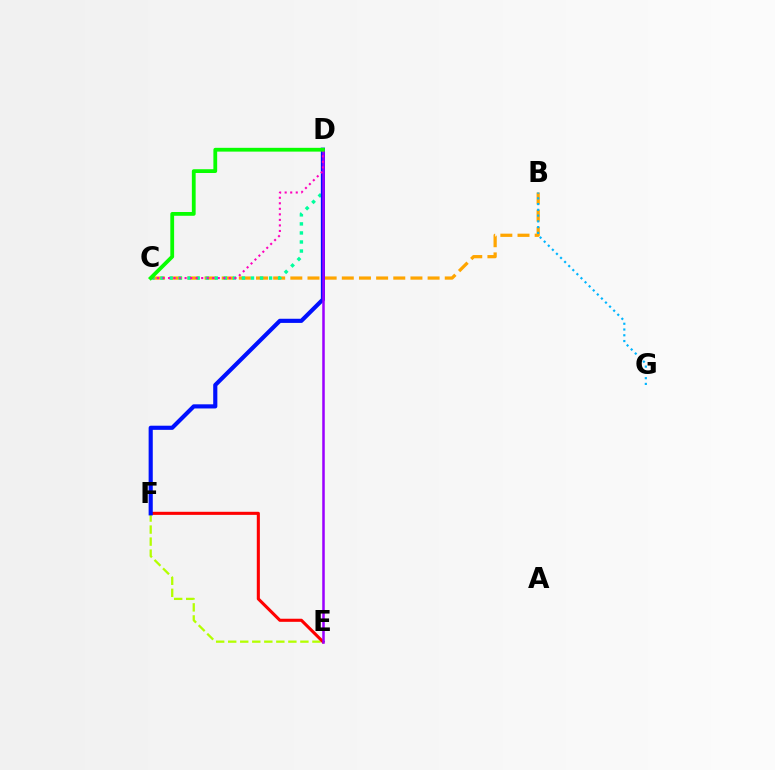{('B', 'C'): [{'color': '#ffa500', 'line_style': 'dashed', 'thickness': 2.33}], ('E', 'F'): [{'color': '#b3ff00', 'line_style': 'dashed', 'thickness': 1.63}, {'color': '#ff0000', 'line_style': 'solid', 'thickness': 2.22}], ('C', 'D'): [{'color': '#00ff9d', 'line_style': 'dotted', 'thickness': 2.46}, {'color': '#ff00bd', 'line_style': 'dotted', 'thickness': 1.5}, {'color': '#08ff00', 'line_style': 'solid', 'thickness': 2.73}], ('B', 'G'): [{'color': '#00b5ff', 'line_style': 'dotted', 'thickness': 1.56}], ('D', 'F'): [{'color': '#0010ff', 'line_style': 'solid', 'thickness': 2.98}], ('D', 'E'): [{'color': '#9b00ff', 'line_style': 'solid', 'thickness': 1.82}]}